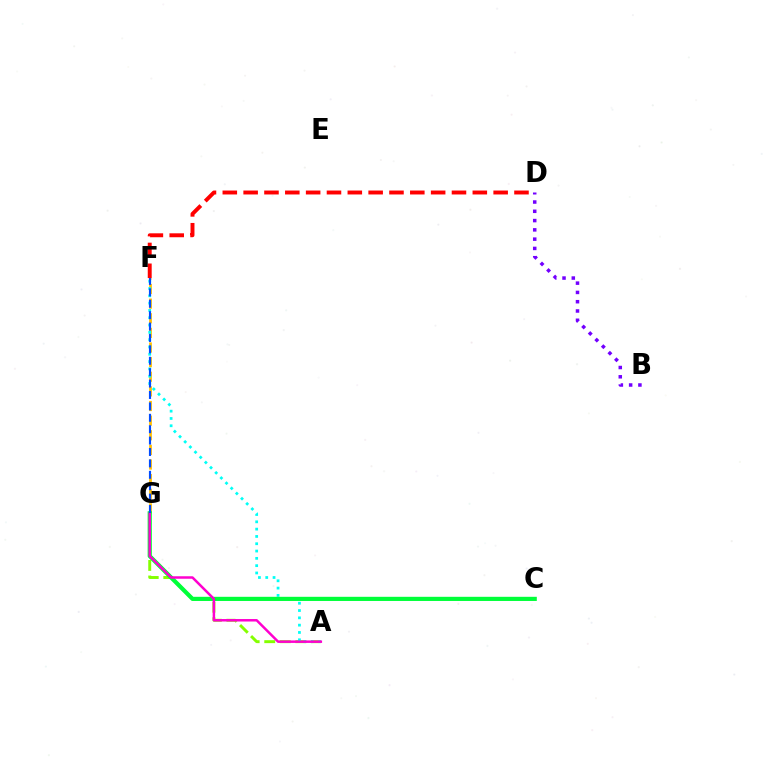{('A', 'G'): [{'color': '#84ff00', 'line_style': 'dashed', 'thickness': 2.11}, {'color': '#ff00cf', 'line_style': 'solid', 'thickness': 1.79}], ('F', 'G'): [{'color': '#ffbd00', 'line_style': 'dashed', 'thickness': 1.99}, {'color': '#004bff', 'line_style': 'dashed', 'thickness': 1.55}], ('A', 'F'): [{'color': '#00fff6', 'line_style': 'dotted', 'thickness': 1.98}], ('C', 'G'): [{'color': '#00ff39', 'line_style': 'solid', 'thickness': 3.0}], ('B', 'D'): [{'color': '#7200ff', 'line_style': 'dotted', 'thickness': 2.52}], ('D', 'F'): [{'color': '#ff0000', 'line_style': 'dashed', 'thickness': 2.83}]}